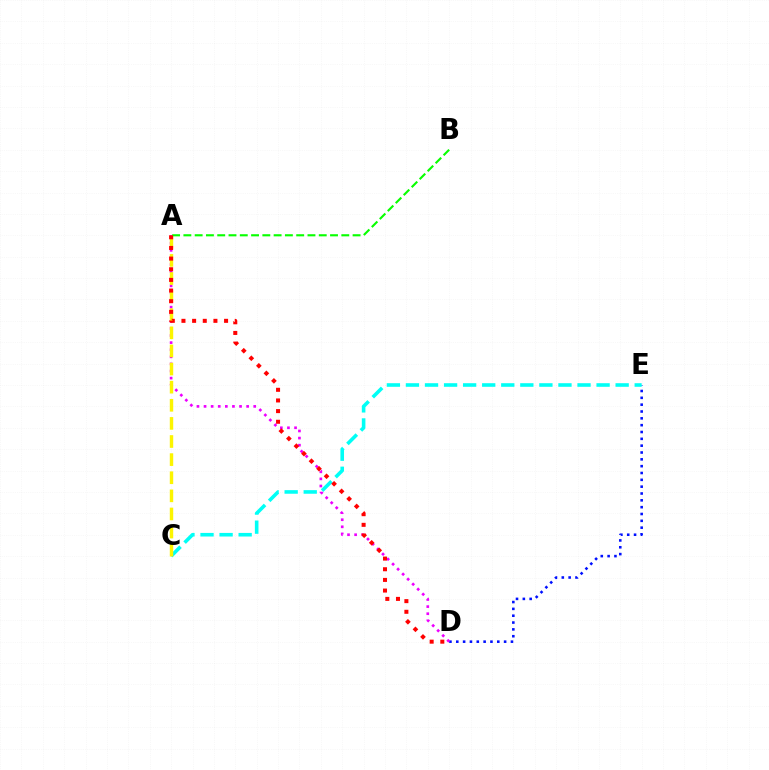{('D', 'E'): [{'color': '#0010ff', 'line_style': 'dotted', 'thickness': 1.86}], ('C', 'E'): [{'color': '#00fff6', 'line_style': 'dashed', 'thickness': 2.59}], ('A', 'D'): [{'color': '#ee00ff', 'line_style': 'dotted', 'thickness': 1.93}, {'color': '#ff0000', 'line_style': 'dotted', 'thickness': 2.89}], ('A', 'C'): [{'color': '#fcf500', 'line_style': 'dashed', 'thickness': 2.46}], ('A', 'B'): [{'color': '#08ff00', 'line_style': 'dashed', 'thickness': 1.53}]}